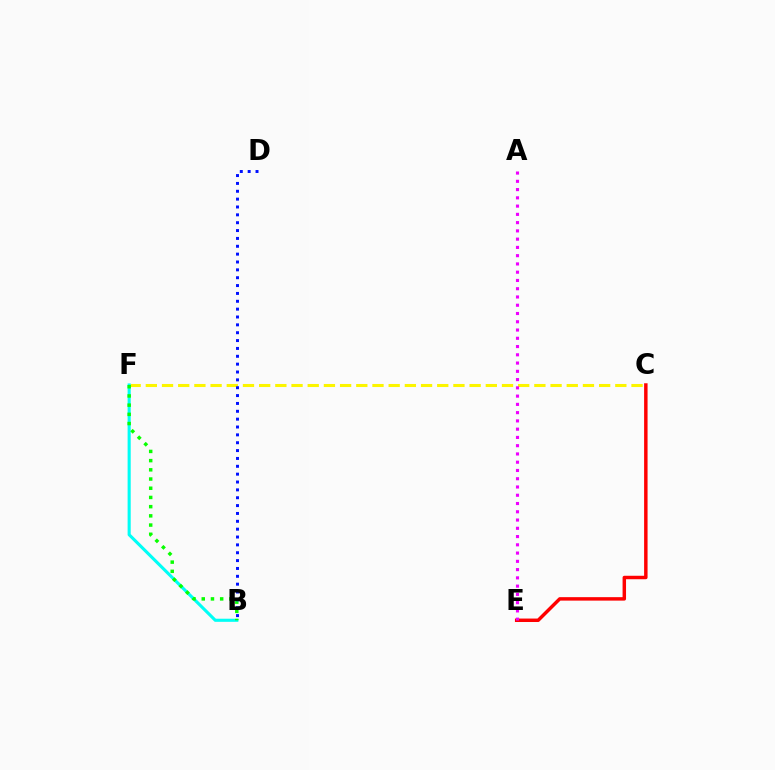{('C', 'F'): [{'color': '#fcf500', 'line_style': 'dashed', 'thickness': 2.2}], ('B', 'F'): [{'color': '#00fff6', 'line_style': 'solid', 'thickness': 2.24}, {'color': '#08ff00', 'line_style': 'dotted', 'thickness': 2.5}], ('B', 'D'): [{'color': '#0010ff', 'line_style': 'dotted', 'thickness': 2.13}], ('C', 'E'): [{'color': '#ff0000', 'line_style': 'solid', 'thickness': 2.49}], ('A', 'E'): [{'color': '#ee00ff', 'line_style': 'dotted', 'thickness': 2.24}]}